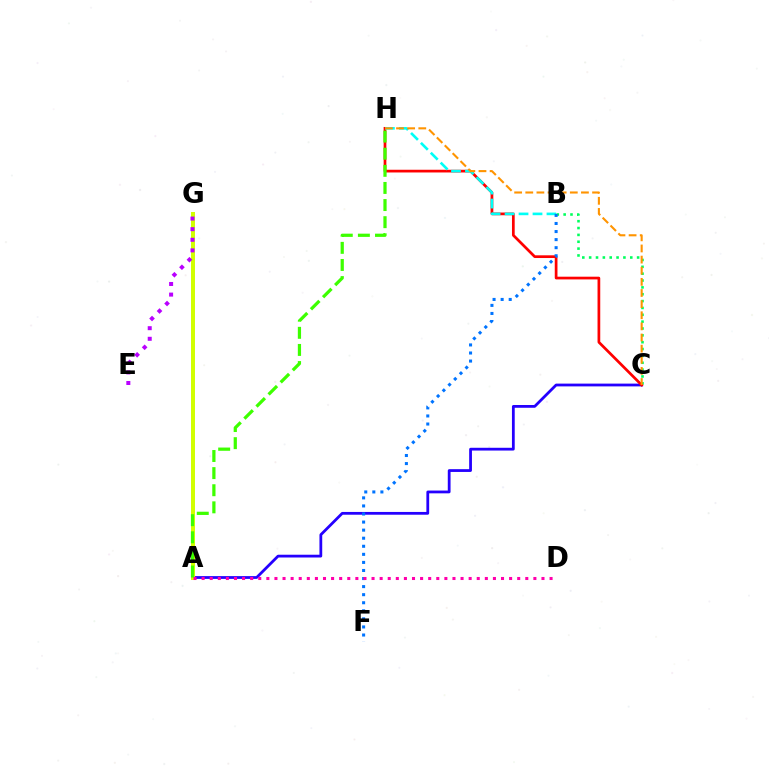{('A', 'C'): [{'color': '#2500ff', 'line_style': 'solid', 'thickness': 2.0}], ('B', 'C'): [{'color': '#00ff5c', 'line_style': 'dotted', 'thickness': 1.86}], ('C', 'H'): [{'color': '#ff0000', 'line_style': 'solid', 'thickness': 1.96}, {'color': '#ff9400', 'line_style': 'dashed', 'thickness': 1.51}], ('A', 'G'): [{'color': '#d1ff00', 'line_style': 'solid', 'thickness': 2.86}], ('A', 'H'): [{'color': '#3dff00', 'line_style': 'dashed', 'thickness': 2.33}], ('B', 'H'): [{'color': '#00fff6', 'line_style': 'dashed', 'thickness': 1.9}], ('B', 'F'): [{'color': '#0074ff', 'line_style': 'dotted', 'thickness': 2.19}], ('A', 'D'): [{'color': '#ff00ac', 'line_style': 'dotted', 'thickness': 2.2}], ('E', 'G'): [{'color': '#b900ff', 'line_style': 'dotted', 'thickness': 2.88}]}